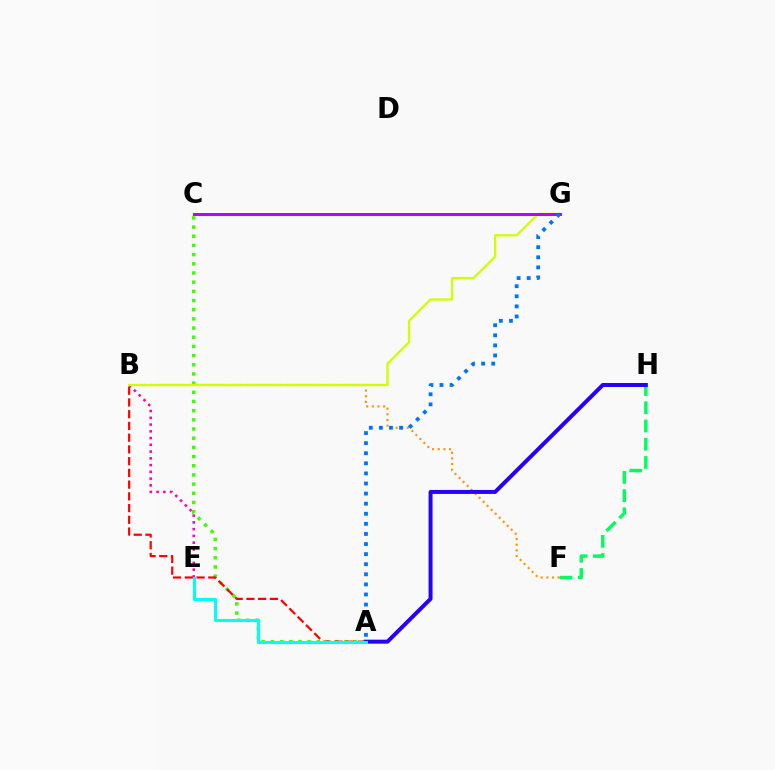{('F', 'H'): [{'color': '#00ff5c', 'line_style': 'dashed', 'thickness': 2.48}], ('A', 'C'): [{'color': '#3dff00', 'line_style': 'dotted', 'thickness': 2.49}], ('B', 'E'): [{'color': '#ff00ac', 'line_style': 'dotted', 'thickness': 1.83}], ('A', 'B'): [{'color': '#ff0000', 'line_style': 'dashed', 'thickness': 1.59}], ('B', 'F'): [{'color': '#ff9400', 'line_style': 'dotted', 'thickness': 1.54}], ('B', 'G'): [{'color': '#d1ff00', 'line_style': 'solid', 'thickness': 1.67}], ('C', 'G'): [{'color': '#b900ff', 'line_style': 'solid', 'thickness': 2.13}], ('A', 'H'): [{'color': '#2500ff', 'line_style': 'solid', 'thickness': 2.87}], ('A', 'G'): [{'color': '#0074ff', 'line_style': 'dotted', 'thickness': 2.74}], ('A', 'E'): [{'color': '#00fff6', 'line_style': 'solid', 'thickness': 2.22}]}